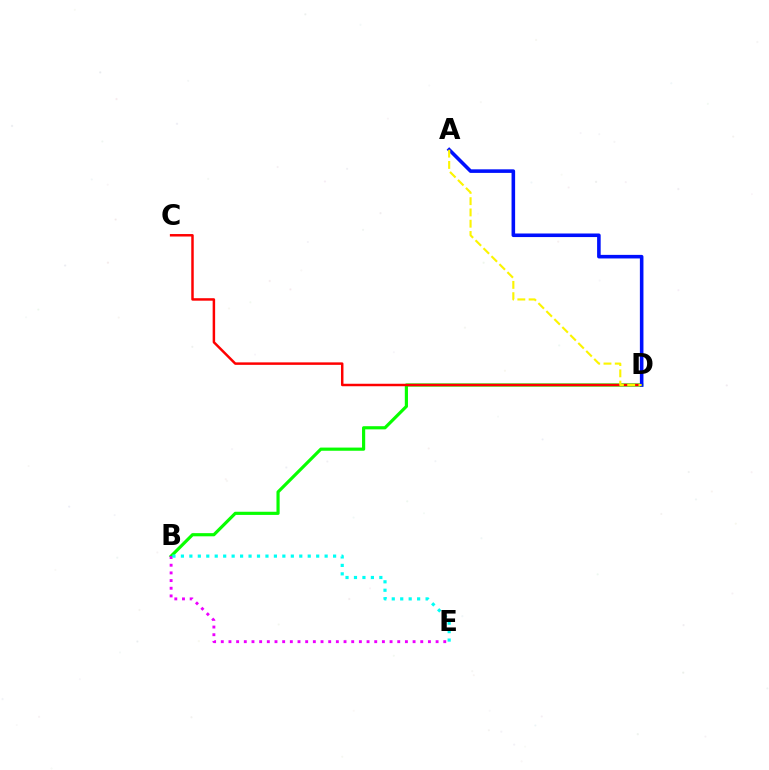{('B', 'D'): [{'color': '#08ff00', 'line_style': 'solid', 'thickness': 2.28}], ('C', 'D'): [{'color': '#ff0000', 'line_style': 'solid', 'thickness': 1.78}], ('A', 'D'): [{'color': '#0010ff', 'line_style': 'solid', 'thickness': 2.57}, {'color': '#fcf500', 'line_style': 'dashed', 'thickness': 1.53}], ('B', 'E'): [{'color': '#ee00ff', 'line_style': 'dotted', 'thickness': 2.08}, {'color': '#00fff6', 'line_style': 'dotted', 'thickness': 2.3}]}